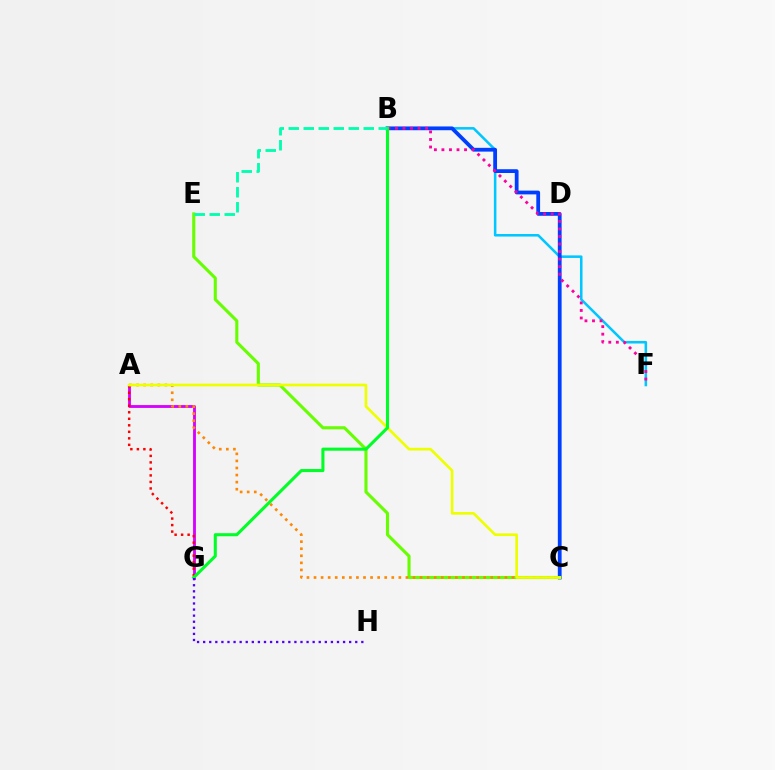{('B', 'F'): [{'color': '#00c7ff', 'line_style': 'solid', 'thickness': 1.84}, {'color': '#ff00a0', 'line_style': 'dotted', 'thickness': 2.05}], ('A', 'G'): [{'color': '#d600ff', 'line_style': 'solid', 'thickness': 2.05}, {'color': '#ff0000', 'line_style': 'dotted', 'thickness': 1.77}], ('B', 'C'): [{'color': '#003fff', 'line_style': 'solid', 'thickness': 2.72}], ('C', 'E'): [{'color': '#66ff00', 'line_style': 'solid', 'thickness': 2.23}], ('A', 'C'): [{'color': '#ff8800', 'line_style': 'dotted', 'thickness': 1.92}, {'color': '#eeff00', 'line_style': 'solid', 'thickness': 1.91}], ('B', 'G'): [{'color': '#00ff27', 'line_style': 'solid', 'thickness': 2.21}], ('G', 'H'): [{'color': '#4f00ff', 'line_style': 'dotted', 'thickness': 1.65}], ('B', 'E'): [{'color': '#00ffaf', 'line_style': 'dashed', 'thickness': 2.04}]}